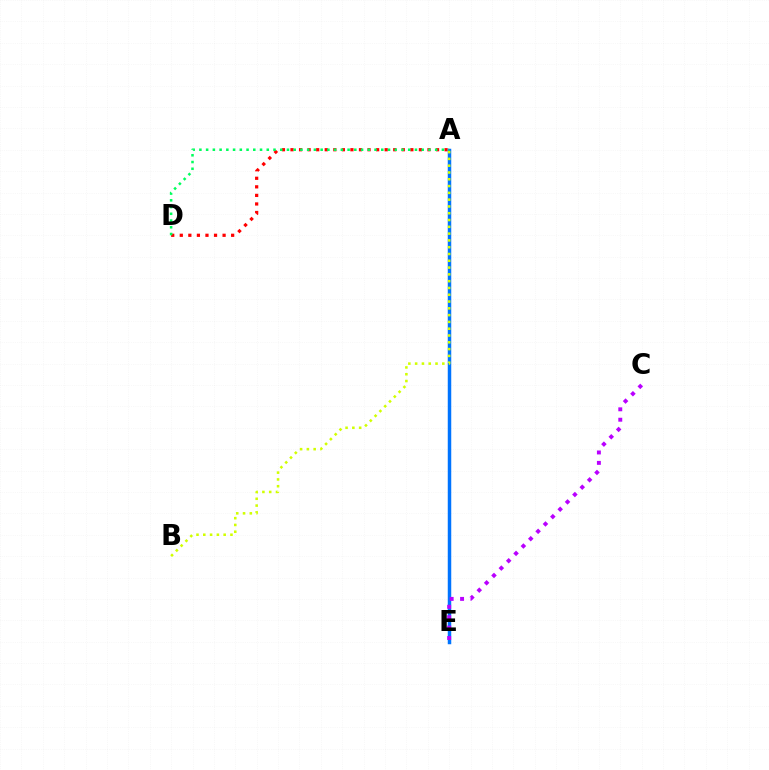{('A', 'D'): [{'color': '#ff0000', 'line_style': 'dotted', 'thickness': 2.33}, {'color': '#00ff5c', 'line_style': 'dotted', 'thickness': 1.83}], ('A', 'E'): [{'color': '#0074ff', 'line_style': 'solid', 'thickness': 2.51}], ('A', 'B'): [{'color': '#d1ff00', 'line_style': 'dotted', 'thickness': 1.85}], ('C', 'E'): [{'color': '#b900ff', 'line_style': 'dotted', 'thickness': 2.83}]}